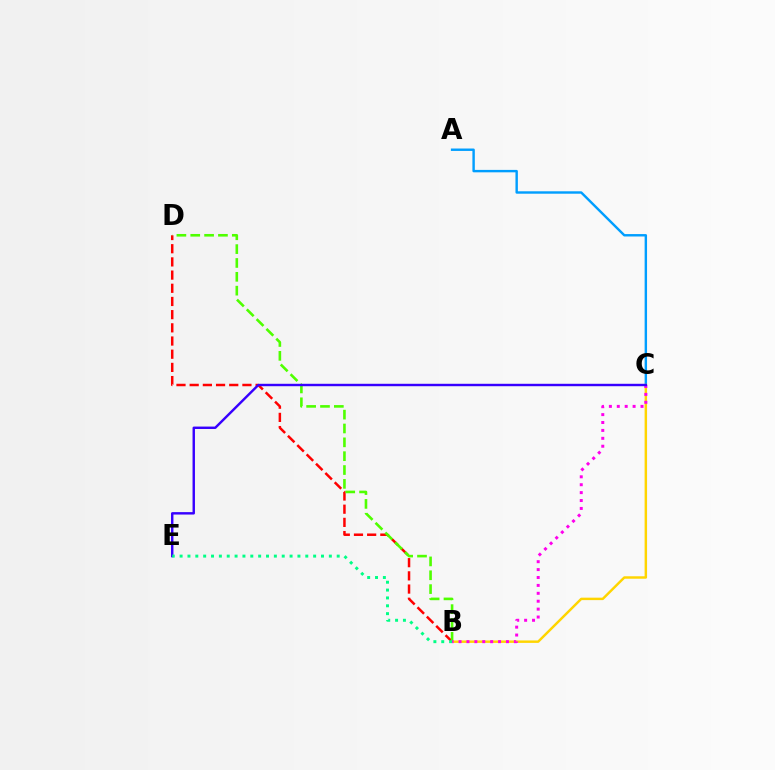{('A', 'C'): [{'color': '#009eff', 'line_style': 'solid', 'thickness': 1.74}], ('B', 'D'): [{'color': '#ff0000', 'line_style': 'dashed', 'thickness': 1.79}, {'color': '#4fff00', 'line_style': 'dashed', 'thickness': 1.88}], ('B', 'C'): [{'color': '#ffd500', 'line_style': 'solid', 'thickness': 1.77}, {'color': '#ff00ed', 'line_style': 'dotted', 'thickness': 2.15}], ('C', 'E'): [{'color': '#3700ff', 'line_style': 'solid', 'thickness': 1.75}], ('B', 'E'): [{'color': '#00ff86', 'line_style': 'dotted', 'thickness': 2.13}]}